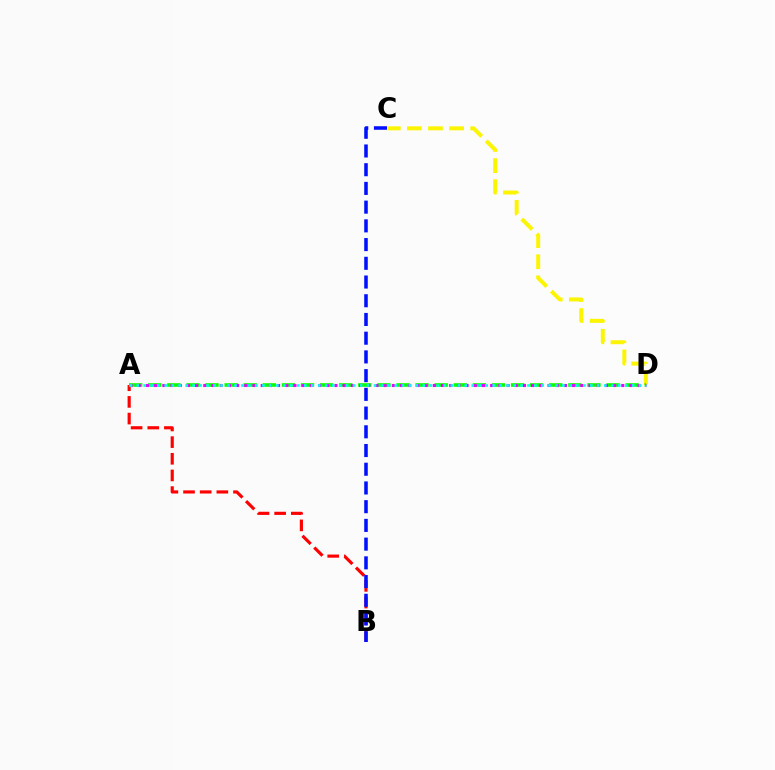{('A', 'B'): [{'color': '#ff0000', 'line_style': 'dashed', 'thickness': 2.26}], ('C', 'D'): [{'color': '#fcf500', 'line_style': 'dashed', 'thickness': 2.87}], ('A', 'D'): [{'color': '#08ff00', 'line_style': 'dashed', 'thickness': 2.59}, {'color': '#ee00ff', 'line_style': 'dotted', 'thickness': 2.23}, {'color': '#00fff6', 'line_style': 'dotted', 'thickness': 1.9}], ('B', 'C'): [{'color': '#0010ff', 'line_style': 'dashed', 'thickness': 2.54}]}